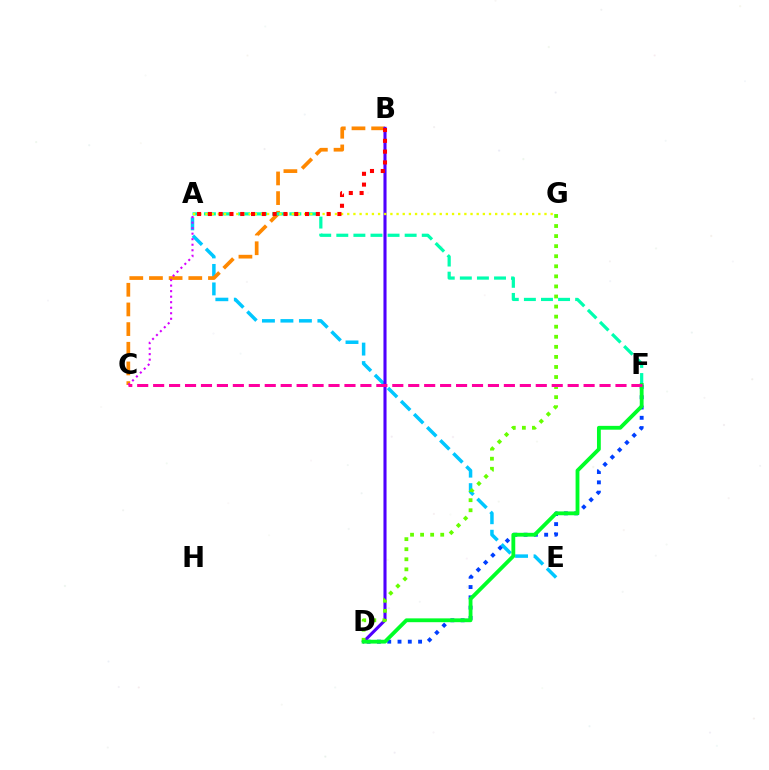{('A', 'E'): [{'color': '#00c7ff', 'line_style': 'dashed', 'thickness': 2.51}], ('B', 'C'): [{'color': '#ff8800', 'line_style': 'dashed', 'thickness': 2.67}], ('D', 'F'): [{'color': '#003fff', 'line_style': 'dotted', 'thickness': 2.79}, {'color': '#00ff27', 'line_style': 'solid', 'thickness': 2.75}], ('B', 'D'): [{'color': '#4f00ff', 'line_style': 'solid', 'thickness': 2.22}], ('D', 'G'): [{'color': '#66ff00', 'line_style': 'dotted', 'thickness': 2.74}], ('A', 'F'): [{'color': '#00ffaf', 'line_style': 'dashed', 'thickness': 2.32}], ('A', 'C'): [{'color': '#d600ff', 'line_style': 'dotted', 'thickness': 1.5}], ('C', 'F'): [{'color': '#ff00a0', 'line_style': 'dashed', 'thickness': 2.17}], ('A', 'G'): [{'color': '#eeff00', 'line_style': 'dotted', 'thickness': 1.67}], ('A', 'B'): [{'color': '#ff0000', 'line_style': 'dotted', 'thickness': 2.93}]}